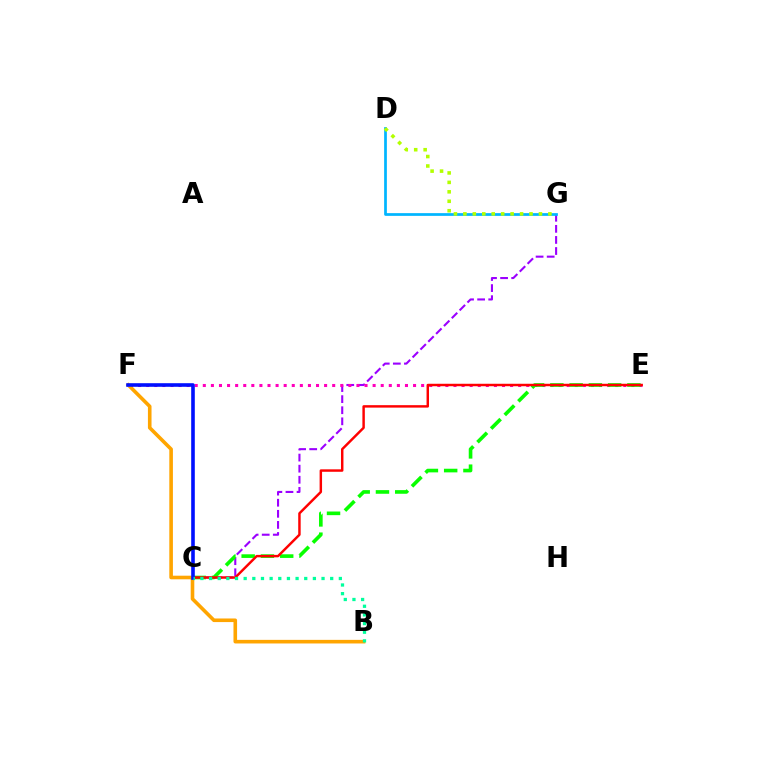{('C', 'G'): [{'color': '#9b00ff', 'line_style': 'dashed', 'thickness': 1.51}], ('D', 'G'): [{'color': '#00b5ff', 'line_style': 'solid', 'thickness': 1.97}, {'color': '#b3ff00', 'line_style': 'dotted', 'thickness': 2.57}], ('E', 'F'): [{'color': '#ff00bd', 'line_style': 'dotted', 'thickness': 2.2}], ('C', 'E'): [{'color': '#08ff00', 'line_style': 'dashed', 'thickness': 2.62}, {'color': '#ff0000', 'line_style': 'solid', 'thickness': 1.77}], ('B', 'F'): [{'color': '#ffa500', 'line_style': 'solid', 'thickness': 2.59}], ('C', 'F'): [{'color': '#0010ff', 'line_style': 'solid', 'thickness': 2.59}], ('B', 'C'): [{'color': '#00ff9d', 'line_style': 'dotted', 'thickness': 2.35}]}